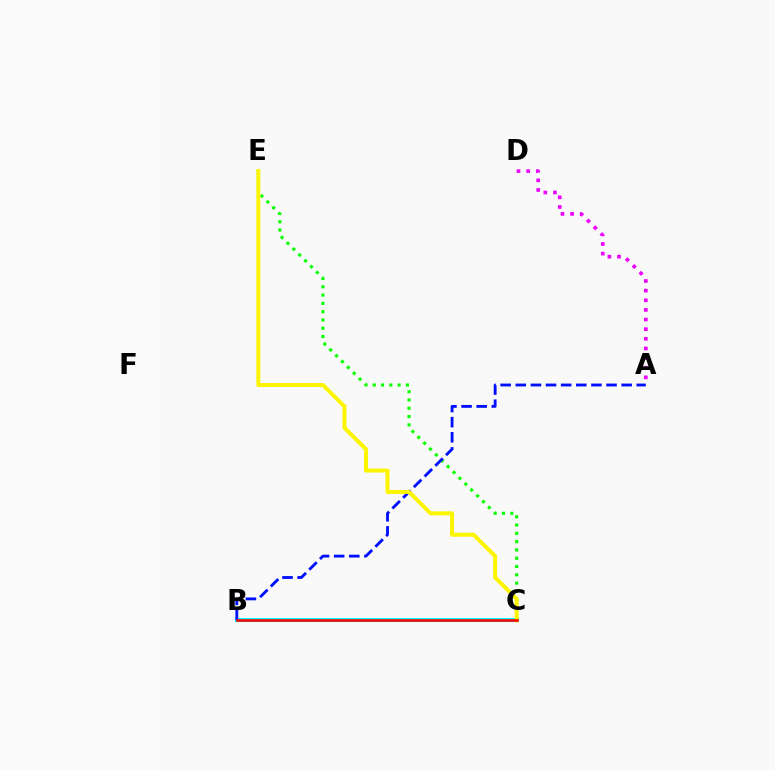{('C', 'E'): [{'color': '#08ff00', 'line_style': 'dotted', 'thickness': 2.25}, {'color': '#fcf500', 'line_style': 'solid', 'thickness': 2.88}], ('B', 'C'): [{'color': '#00fff6', 'line_style': 'solid', 'thickness': 2.98}, {'color': '#ff0000', 'line_style': 'solid', 'thickness': 1.84}], ('A', 'D'): [{'color': '#ee00ff', 'line_style': 'dotted', 'thickness': 2.62}], ('A', 'B'): [{'color': '#0010ff', 'line_style': 'dashed', 'thickness': 2.05}]}